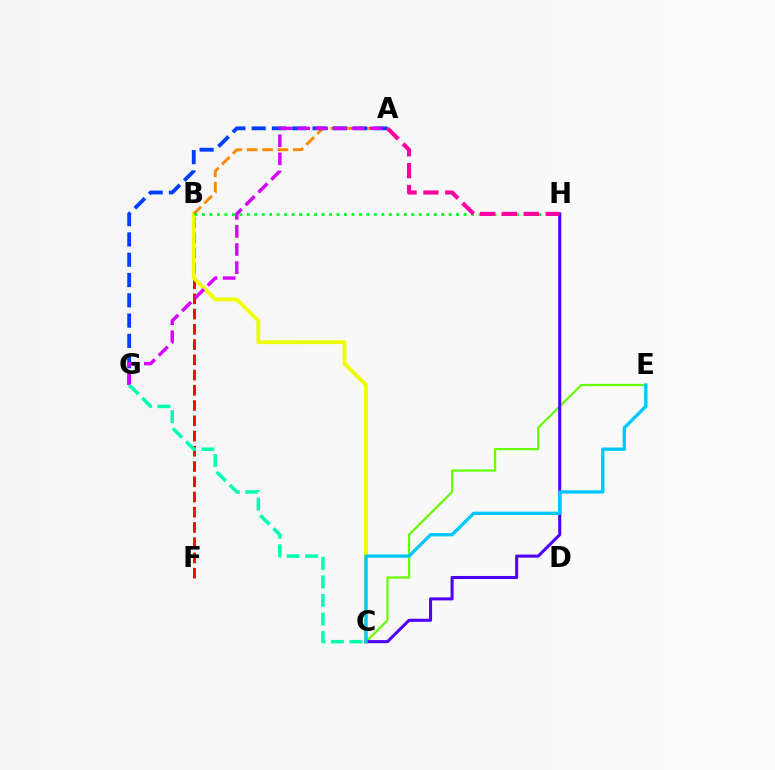{('B', 'F'): [{'color': '#ff0000', 'line_style': 'dashed', 'thickness': 2.07}], ('B', 'C'): [{'color': '#eeff00', 'line_style': 'solid', 'thickness': 2.75}], ('C', 'E'): [{'color': '#66ff00', 'line_style': 'solid', 'thickness': 1.6}, {'color': '#00c7ff', 'line_style': 'solid', 'thickness': 2.4}], ('A', 'B'): [{'color': '#ff8800', 'line_style': 'dashed', 'thickness': 2.1}], ('B', 'H'): [{'color': '#00ff27', 'line_style': 'dotted', 'thickness': 2.03}], ('A', 'G'): [{'color': '#003fff', 'line_style': 'dashed', 'thickness': 2.76}, {'color': '#d600ff', 'line_style': 'dashed', 'thickness': 2.46}], ('C', 'H'): [{'color': '#4f00ff', 'line_style': 'solid', 'thickness': 2.2}], ('C', 'G'): [{'color': '#00ffaf', 'line_style': 'dashed', 'thickness': 2.52}], ('A', 'H'): [{'color': '#ff00a0', 'line_style': 'dashed', 'thickness': 2.97}]}